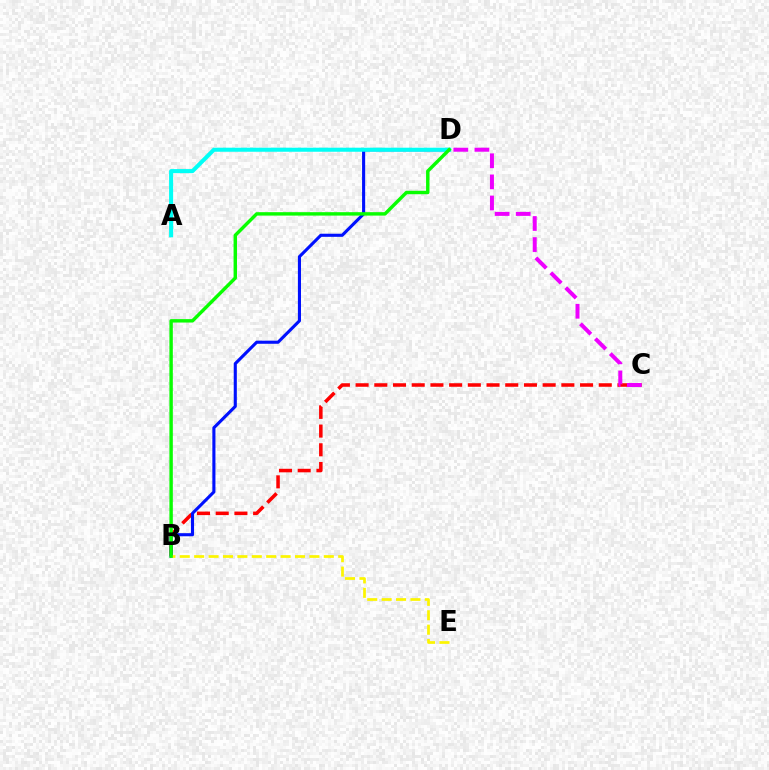{('B', 'C'): [{'color': '#ff0000', 'line_style': 'dashed', 'thickness': 2.54}], ('B', 'D'): [{'color': '#0010ff', 'line_style': 'solid', 'thickness': 2.23}, {'color': '#08ff00', 'line_style': 'solid', 'thickness': 2.46}], ('B', 'E'): [{'color': '#fcf500', 'line_style': 'dashed', 'thickness': 1.96}], ('A', 'D'): [{'color': '#00fff6', 'line_style': 'solid', 'thickness': 2.92}], ('C', 'D'): [{'color': '#ee00ff', 'line_style': 'dashed', 'thickness': 2.87}]}